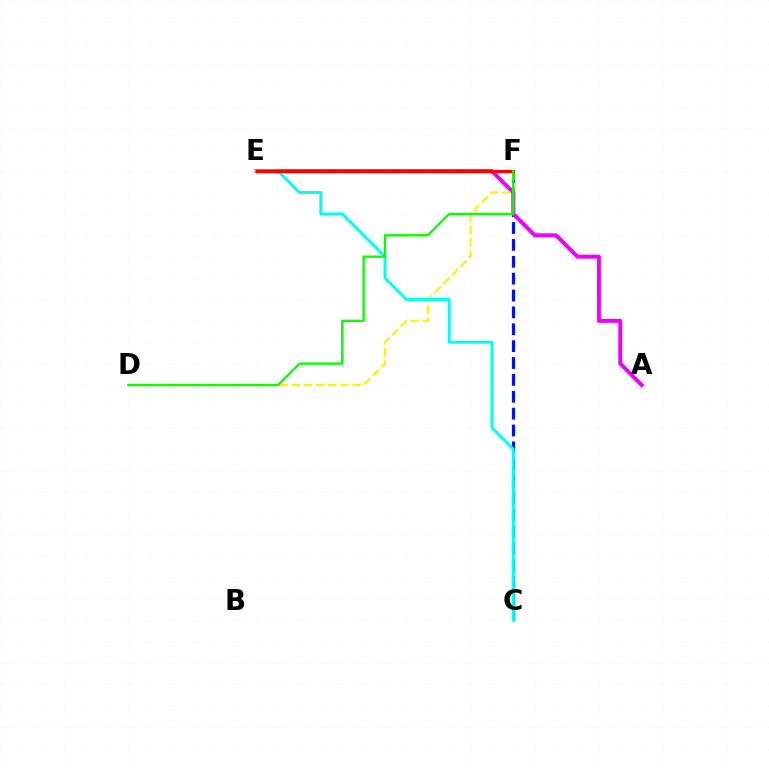{('C', 'F'): [{'color': '#0010ff', 'line_style': 'dashed', 'thickness': 2.29}], ('A', 'E'): [{'color': '#ee00ff', 'line_style': 'solid', 'thickness': 2.87}], ('D', 'F'): [{'color': '#fcf500', 'line_style': 'dashed', 'thickness': 1.65}, {'color': '#08ff00', 'line_style': 'solid', 'thickness': 1.69}], ('C', 'E'): [{'color': '#00fff6', 'line_style': 'solid', 'thickness': 2.14}], ('E', 'F'): [{'color': '#ff0000', 'line_style': 'solid', 'thickness': 2.37}]}